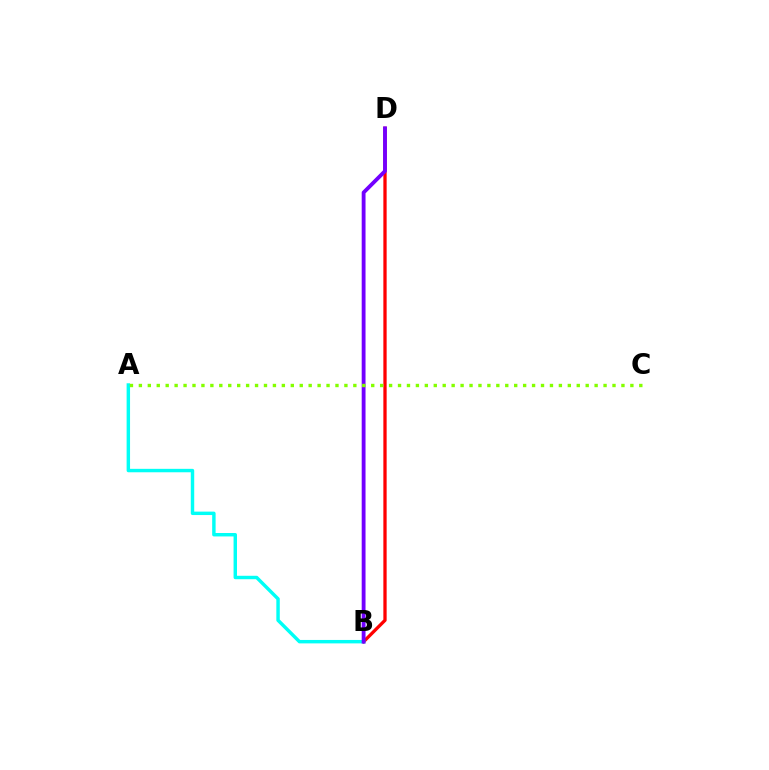{('B', 'D'): [{'color': '#ff0000', 'line_style': 'solid', 'thickness': 2.37}, {'color': '#7200ff', 'line_style': 'solid', 'thickness': 2.76}], ('A', 'B'): [{'color': '#00fff6', 'line_style': 'solid', 'thickness': 2.47}], ('A', 'C'): [{'color': '#84ff00', 'line_style': 'dotted', 'thickness': 2.43}]}